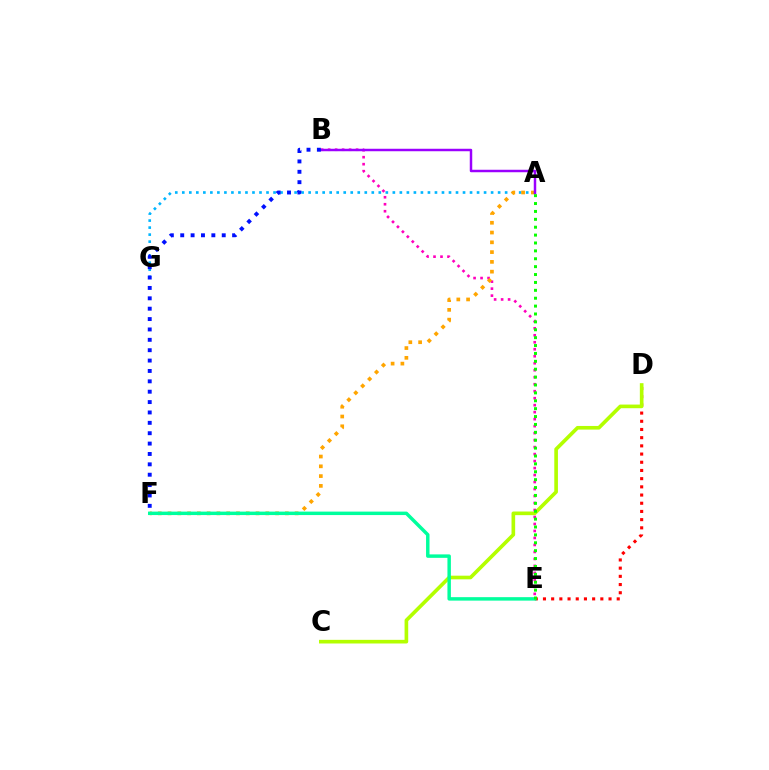{('A', 'G'): [{'color': '#00b5ff', 'line_style': 'dotted', 'thickness': 1.91}], ('D', 'E'): [{'color': '#ff0000', 'line_style': 'dotted', 'thickness': 2.23}], ('C', 'D'): [{'color': '#b3ff00', 'line_style': 'solid', 'thickness': 2.62}], ('B', 'E'): [{'color': '#ff00bd', 'line_style': 'dotted', 'thickness': 1.9}], ('A', 'F'): [{'color': '#ffa500', 'line_style': 'dotted', 'thickness': 2.66}], ('E', 'F'): [{'color': '#00ff9d', 'line_style': 'solid', 'thickness': 2.49}], ('A', 'B'): [{'color': '#9b00ff', 'line_style': 'solid', 'thickness': 1.78}], ('B', 'F'): [{'color': '#0010ff', 'line_style': 'dotted', 'thickness': 2.82}], ('A', 'E'): [{'color': '#08ff00', 'line_style': 'dotted', 'thickness': 2.14}]}